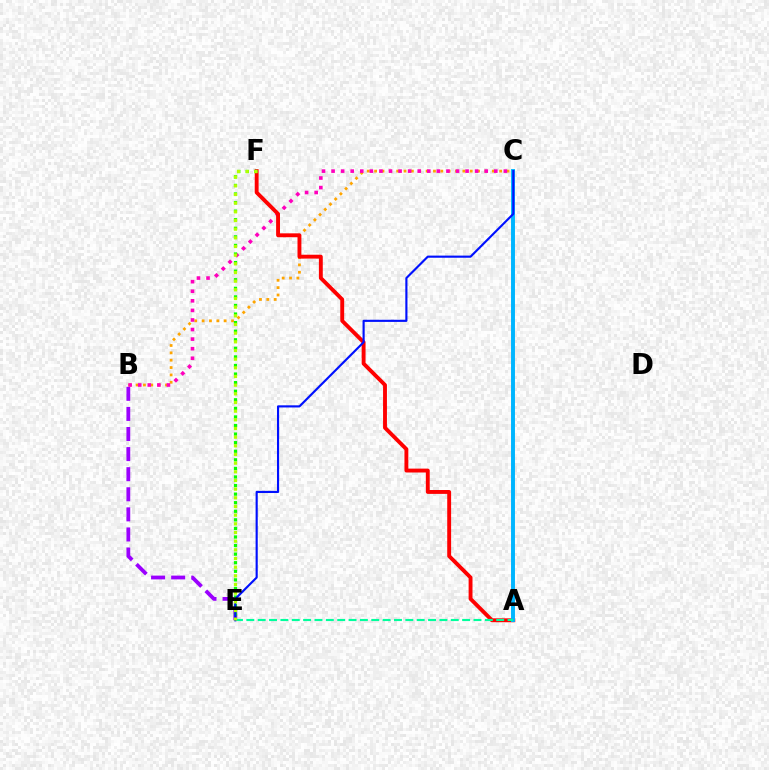{('B', 'E'): [{'color': '#9b00ff', 'line_style': 'dashed', 'thickness': 2.73}], ('B', 'C'): [{'color': '#ffa500', 'line_style': 'dotted', 'thickness': 2.0}, {'color': '#ff00bd', 'line_style': 'dotted', 'thickness': 2.6}], ('A', 'F'): [{'color': '#ff0000', 'line_style': 'solid', 'thickness': 2.79}], ('A', 'C'): [{'color': '#00b5ff', 'line_style': 'solid', 'thickness': 2.83}], ('E', 'F'): [{'color': '#08ff00', 'line_style': 'dotted', 'thickness': 2.33}, {'color': '#b3ff00', 'line_style': 'dotted', 'thickness': 2.35}], ('A', 'E'): [{'color': '#00ff9d', 'line_style': 'dashed', 'thickness': 1.54}], ('C', 'E'): [{'color': '#0010ff', 'line_style': 'solid', 'thickness': 1.54}]}